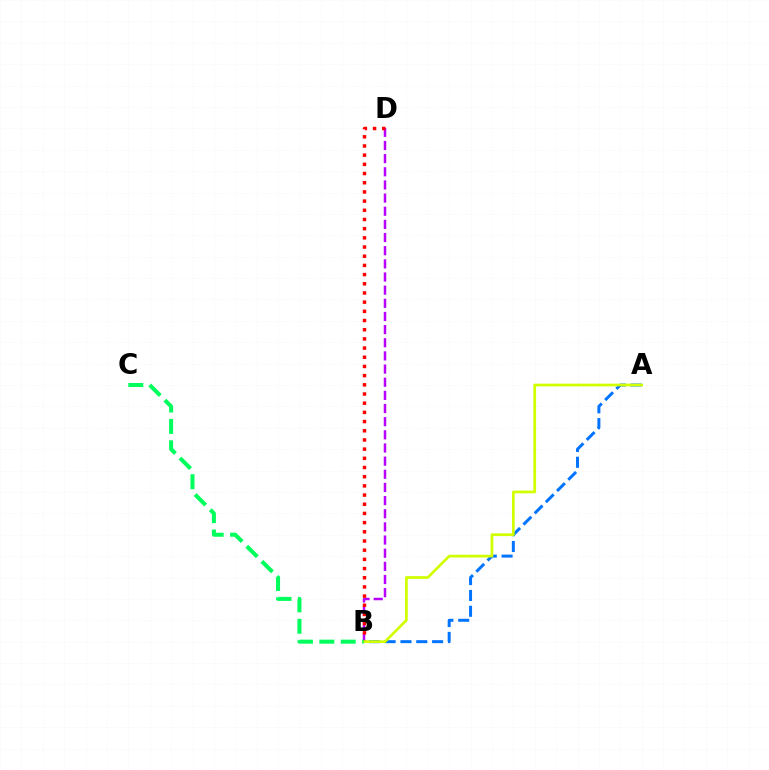{('A', 'B'): [{'color': '#0074ff', 'line_style': 'dashed', 'thickness': 2.15}, {'color': '#d1ff00', 'line_style': 'solid', 'thickness': 1.96}], ('B', 'D'): [{'color': '#b900ff', 'line_style': 'dashed', 'thickness': 1.79}, {'color': '#ff0000', 'line_style': 'dotted', 'thickness': 2.5}], ('B', 'C'): [{'color': '#00ff5c', 'line_style': 'dashed', 'thickness': 2.91}]}